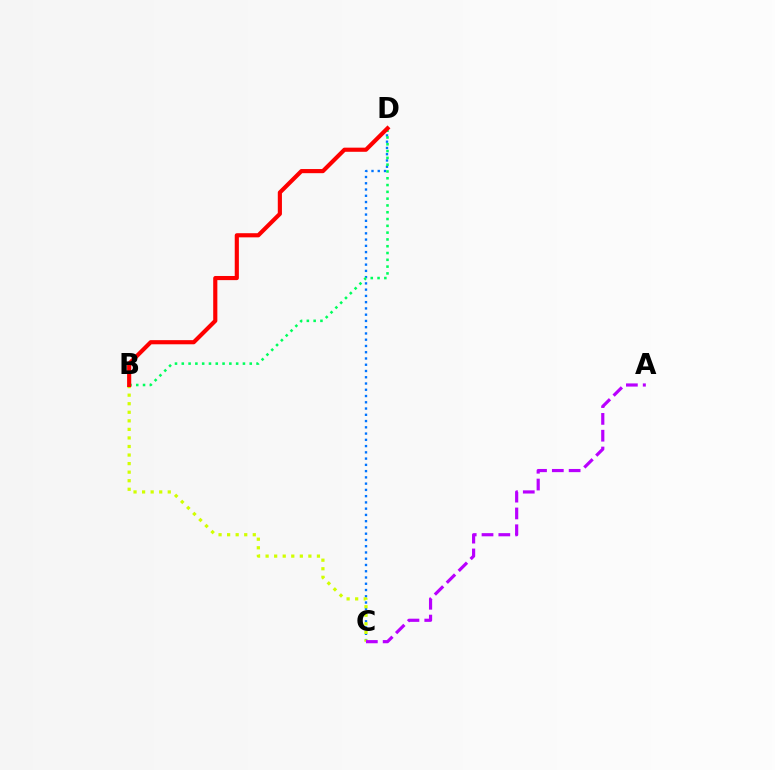{('C', 'D'): [{'color': '#0074ff', 'line_style': 'dotted', 'thickness': 1.7}], ('B', 'D'): [{'color': '#00ff5c', 'line_style': 'dotted', 'thickness': 1.85}, {'color': '#ff0000', 'line_style': 'solid', 'thickness': 2.98}], ('B', 'C'): [{'color': '#d1ff00', 'line_style': 'dotted', 'thickness': 2.32}], ('A', 'C'): [{'color': '#b900ff', 'line_style': 'dashed', 'thickness': 2.28}]}